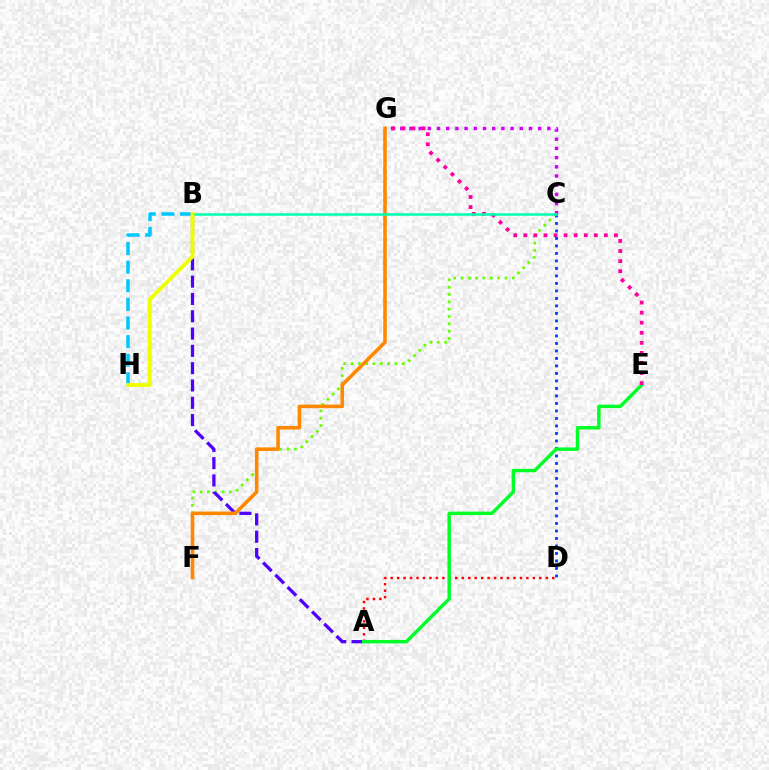{('C', 'F'): [{'color': '#66ff00', 'line_style': 'dotted', 'thickness': 1.99}], ('A', 'B'): [{'color': '#4f00ff', 'line_style': 'dashed', 'thickness': 2.35}], ('C', 'G'): [{'color': '#d600ff', 'line_style': 'dotted', 'thickness': 2.5}], ('C', 'D'): [{'color': '#003fff', 'line_style': 'dotted', 'thickness': 2.04}], ('A', 'D'): [{'color': '#ff0000', 'line_style': 'dotted', 'thickness': 1.76}], ('A', 'E'): [{'color': '#00ff27', 'line_style': 'solid', 'thickness': 2.47}], ('E', 'G'): [{'color': '#ff00a0', 'line_style': 'dotted', 'thickness': 2.73}], ('B', 'H'): [{'color': '#00c7ff', 'line_style': 'dashed', 'thickness': 2.53}, {'color': '#eeff00', 'line_style': 'solid', 'thickness': 2.81}], ('F', 'G'): [{'color': '#ff8800', 'line_style': 'solid', 'thickness': 2.58}], ('B', 'C'): [{'color': '#00ffaf', 'line_style': 'solid', 'thickness': 1.81}]}